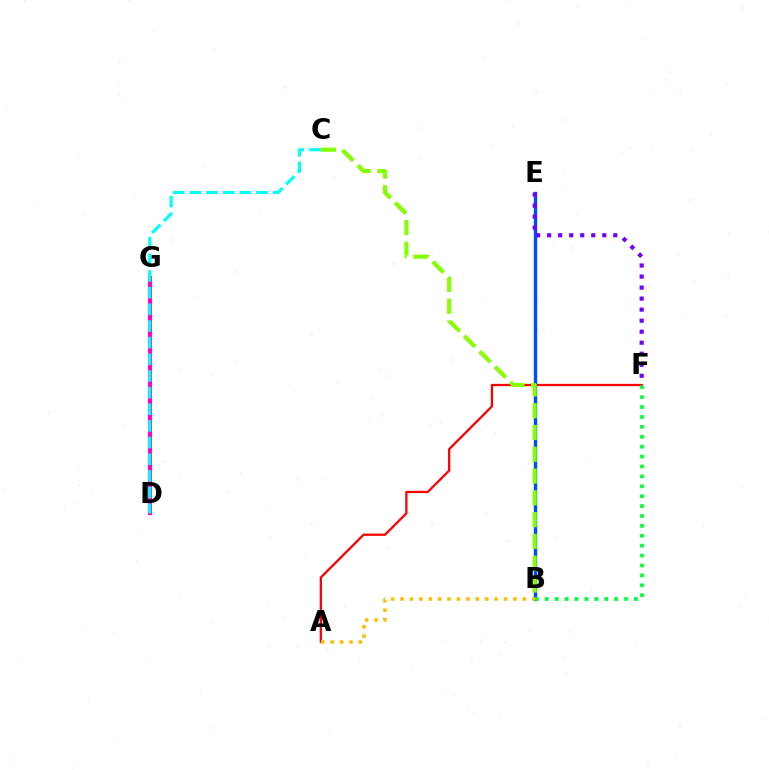{('D', 'G'): [{'color': '#ff00cf', 'line_style': 'solid', 'thickness': 2.91}], ('A', 'F'): [{'color': '#ff0000', 'line_style': 'solid', 'thickness': 1.64}], ('B', 'E'): [{'color': '#004bff', 'line_style': 'solid', 'thickness': 2.44}], ('B', 'C'): [{'color': '#84ff00', 'line_style': 'dashed', 'thickness': 2.96}], ('E', 'F'): [{'color': '#7200ff', 'line_style': 'dotted', 'thickness': 3.0}], ('A', 'B'): [{'color': '#ffbd00', 'line_style': 'dotted', 'thickness': 2.56}], ('C', 'D'): [{'color': '#00fff6', 'line_style': 'dashed', 'thickness': 2.26}], ('B', 'F'): [{'color': '#00ff39', 'line_style': 'dotted', 'thickness': 2.69}]}